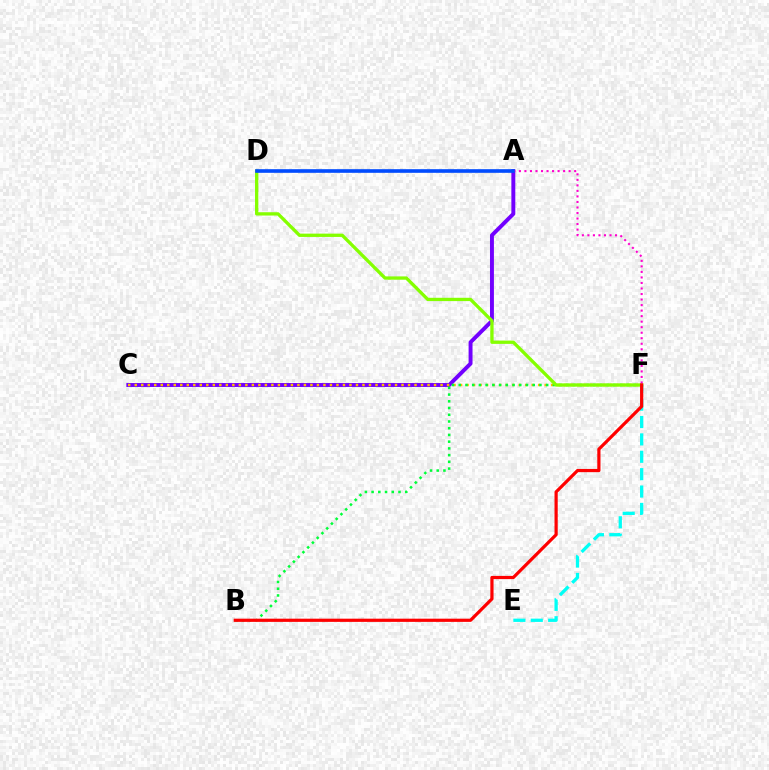{('A', 'C'): [{'color': '#7200ff', 'line_style': 'solid', 'thickness': 2.83}], ('C', 'F'): [{'color': '#ffbd00', 'line_style': 'dotted', 'thickness': 1.77}], ('B', 'F'): [{'color': '#00ff39', 'line_style': 'dotted', 'thickness': 1.83}, {'color': '#ff0000', 'line_style': 'solid', 'thickness': 2.3}], ('D', 'F'): [{'color': '#84ff00', 'line_style': 'solid', 'thickness': 2.38}], ('E', 'F'): [{'color': '#00fff6', 'line_style': 'dashed', 'thickness': 2.36}], ('A', 'F'): [{'color': '#ff00cf', 'line_style': 'dotted', 'thickness': 1.5}], ('A', 'D'): [{'color': '#004bff', 'line_style': 'solid', 'thickness': 2.62}]}